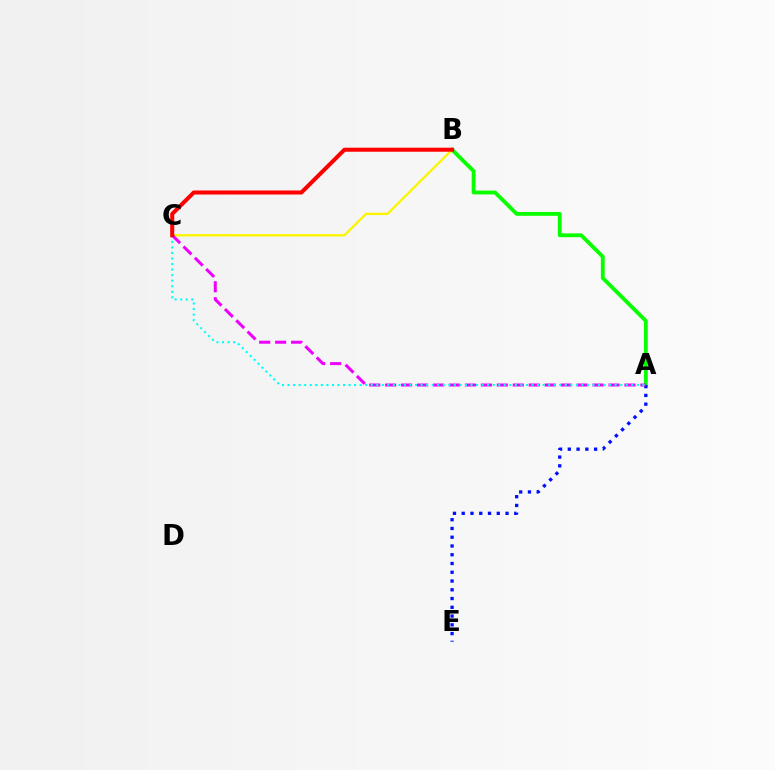{('A', 'B'): [{'color': '#08ff00', 'line_style': 'solid', 'thickness': 2.76}], ('A', 'E'): [{'color': '#0010ff', 'line_style': 'dotted', 'thickness': 2.38}], ('B', 'C'): [{'color': '#fcf500', 'line_style': 'solid', 'thickness': 1.68}, {'color': '#ff0000', 'line_style': 'solid', 'thickness': 2.9}], ('A', 'C'): [{'color': '#ee00ff', 'line_style': 'dashed', 'thickness': 2.17}, {'color': '#00fff6', 'line_style': 'dotted', 'thickness': 1.51}]}